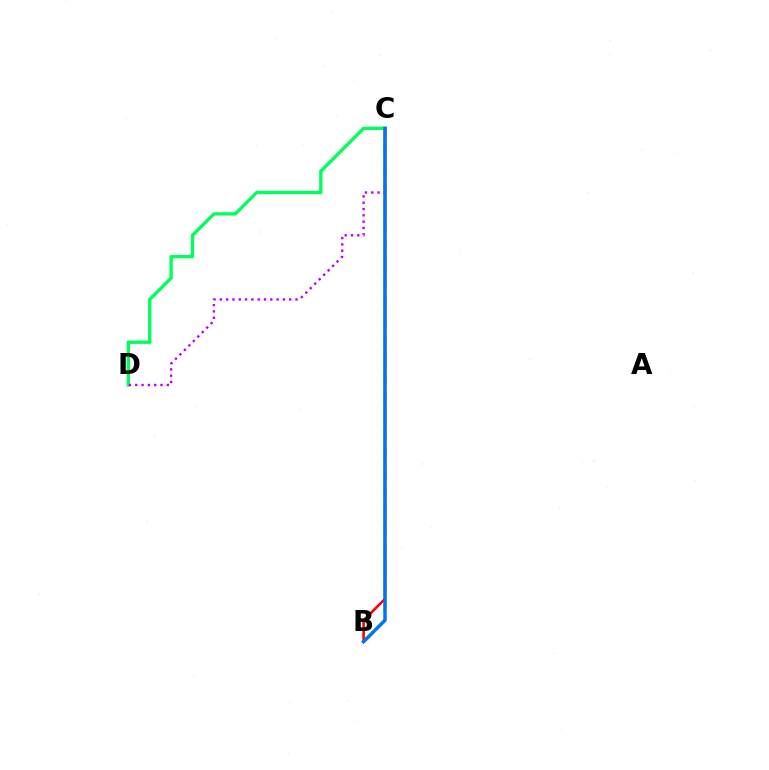{('B', 'C'): [{'color': '#d1ff00', 'line_style': 'dashed', 'thickness': 2.58}, {'color': '#ff0000', 'line_style': 'solid', 'thickness': 1.86}, {'color': '#0074ff', 'line_style': 'solid', 'thickness': 2.47}], ('C', 'D'): [{'color': '#00ff5c', 'line_style': 'solid', 'thickness': 2.39}, {'color': '#b900ff', 'line_style': 'dotted', 'thickness': 1.71}]}